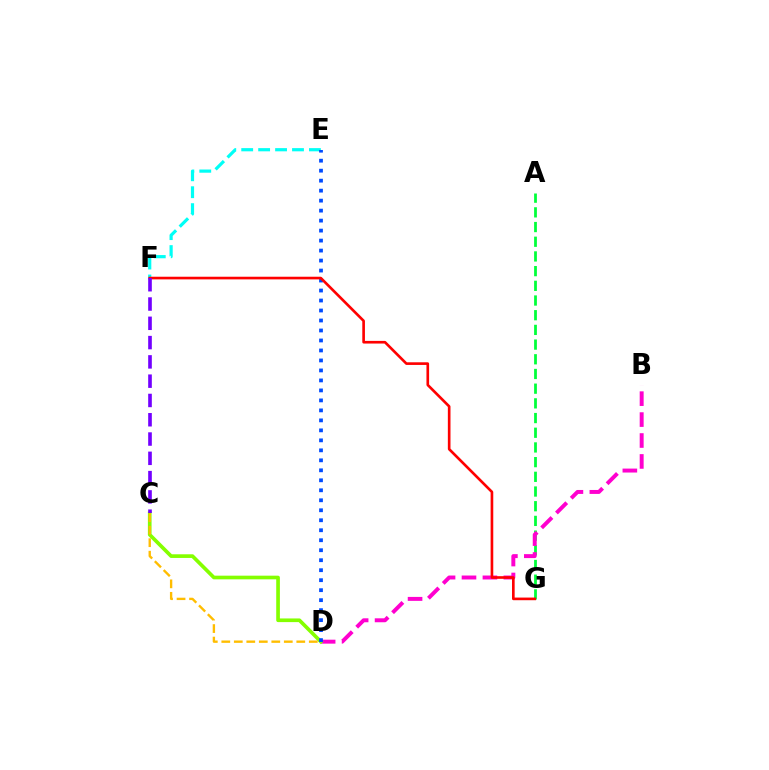{('A', 'G'): [{'color': '#00ff39', 'line_style': 'dashed', 'thickness': 2.0}], ('B', 'D'): [{'color': '#ff00cf', 'line_style': 'dashed', 'thickness': 2.84}], ('C', 'D'): [{'color': '#84ff00', 'line_style': 'solid', 'thickness': 2.64}, {'color': '#ffbd00', 'line_style': 'dashed', 'thickness': 1.7}], ('E', 'F'): [{'color': '#00fff6', 'line_style': 'dashed', 'thickness': 2.3}], ('D', 'E'): [{'color': '#004bff', 'line_style': 'dotted', 'thickness': 2.71}], ('F', 'G'): [{'color': '#ff0000', 'line_style': 'solid', 'thickness': 1.91}], ('C', 'F'): [{'color': '#7200ff', 'line_style': 'dashed', 'thickness': 2.62}]}